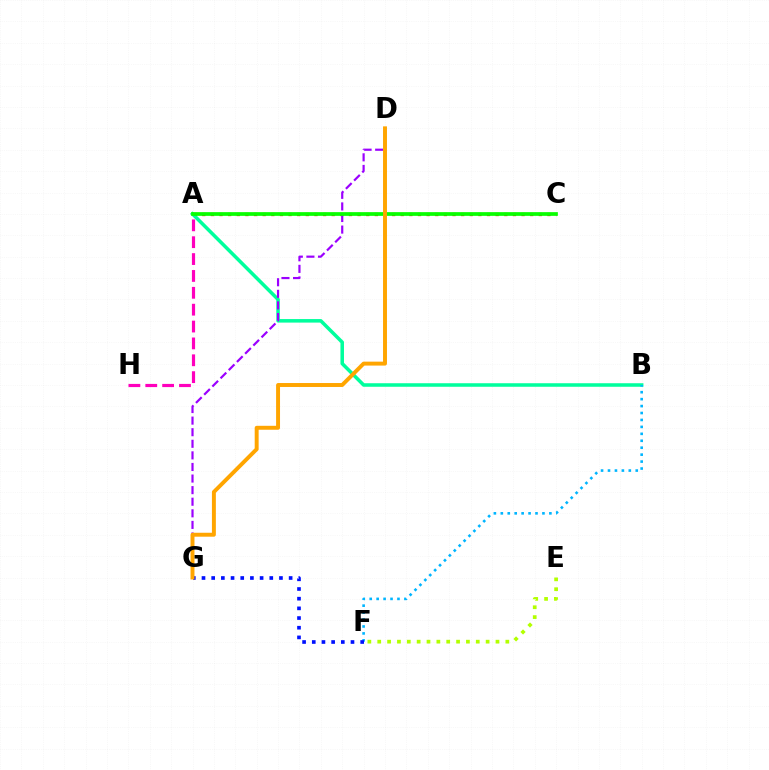{('A', 'C'): [{'color': '#ff0000', 'line_style': 'dotted', 'thickness': 2.34}, {'color': '#08ff00', 'line_style': 'solid', 'thickness': 2.67}], ('A', 'B'): [{'color': '#00ff9d', 'line_style': 'solid', 'thickness': 2.54}], ('E', 'F'): [{'color': '#b3ff00', 'line_style': 'dotted', 'thickness': 2.68}], ('B', 'F'): [{'color': '#00b5ff', 'line_style': 'dotted', 'thickness': 1.89}], ('D', 'G'): [{'color': '#9b00ff', 'line_style': 'dashed', 'thickness': 1.57}, {'color': '#ffa500', 'line_style': 'solid', 'thickness': 2.83}], ('F', 'G'): [{'color': '#0010ff', 'line_style': 'dotted', 'thickness': 2.63}], ('A', 'H'): [{'color': '#ff00bd', 'line_style': 'dashed', 'thickness': 2.29}]}